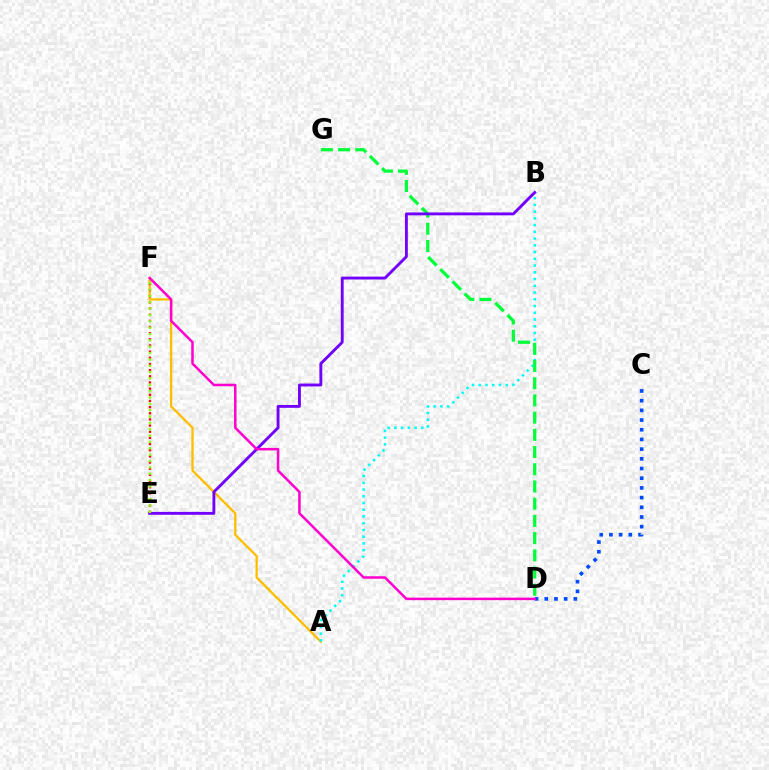{('A', 'F'): [{'color': '#ffbd00', 'line_style': 'solid', 'thickness': 1.66}], ('A', 'B'): [{'color': '#00fff6', 'line_style': 'dotted', 'thickness': 1.83}], ('D', 'G'): [{'color': '#00ff39', 'line_style': 'dashed', 'thickness': 2.34}], ('C', 'D'): [{'color': '#004bff', 'line_style': 'dotted', 'thickness': 2.63}], ('B', 'E'): [{'color': '#7200ff', 'line_style': 'solid', 'thickness': 2.07}], ('E', 'F'): [{'color': '#ff0000', 'line_style': 'dotted', 'thickness': 1.67}, {'color': '#84ff00', 'line_style': 'dotted', 'thickness': 1.72}], ('D', 'F'): [{'color': '#ff00cf', 'line_style': 'solid', 'thickness': 1.81}]}